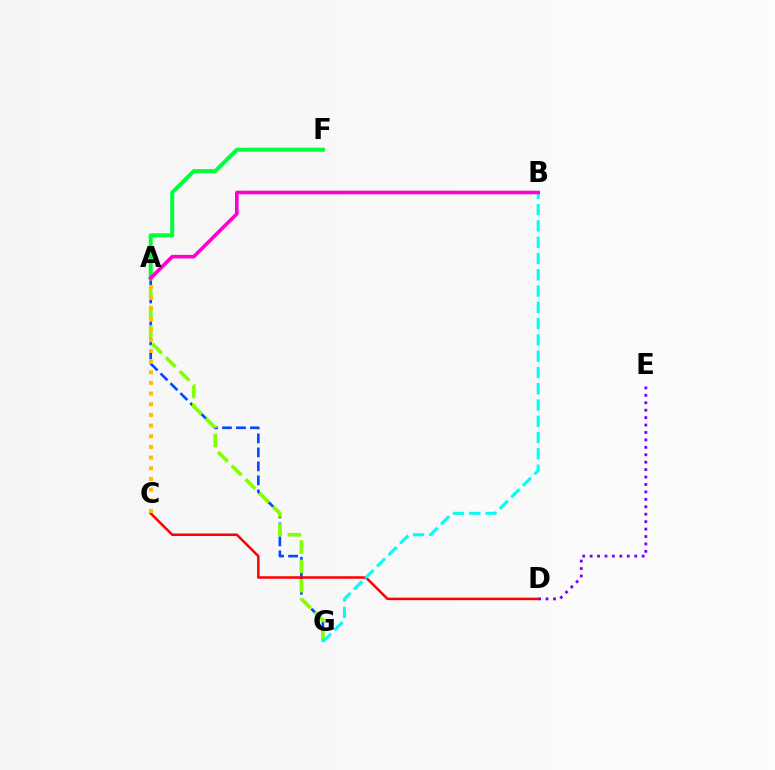{('A', 'F'): [{'color': '#00ff39', 'line_style': 'solid', 'thickness': 2.87}], ('A', 'G'): [{'color': '#004bff', 'line_style': 'dashed', 'thickness': 1.9}, {'color': '#84ff00', 'line_style': 'dashed', 'thickness': 2.63}], ('D', 'E'): [{'color': '#7200ff', 'line_style': 'dotted', 'thickness': 2.02}], ('C', 'D'): [{'color': '#ff0000', 'line_style': 'solid', 'thickness': 1.8}], ('B', 'G'): [{'color': '#00fff6', 'line_style': 'dashed', 'thickness': 2.21}], ('A', 'C'): [{'color': '#ffbd00', 'line_style': 'dotted', 'thickness': 2.9}], ('A', 'B'): [{'color': '#ff00cf', 'line_style': 'solid', 'thickness': 2.59}]}